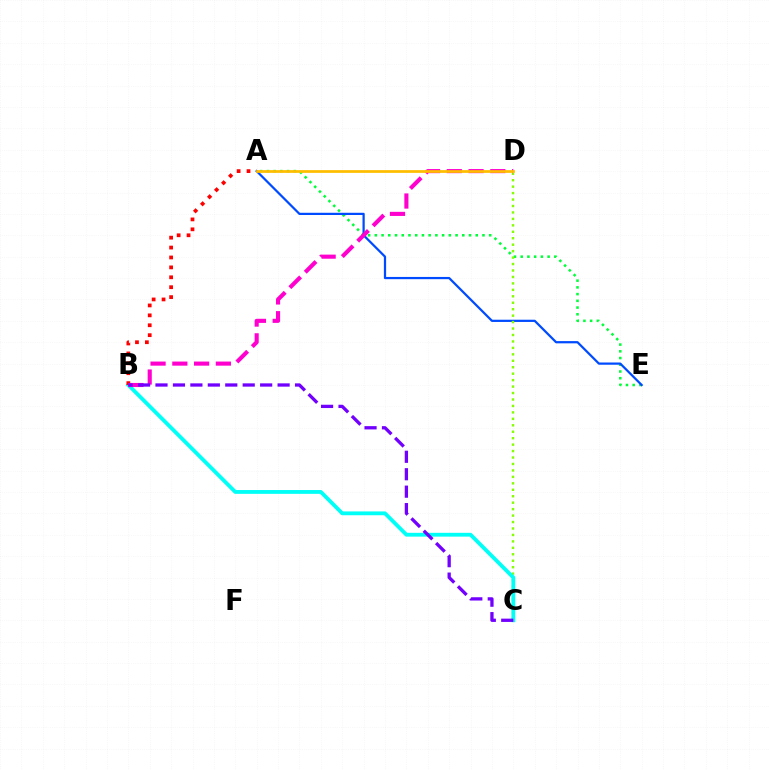{('A', 'E'): [{'color': '#00ff39', 'line_style': 'dotted', 'thickness': 1.83}, {'color': '#004bff', 'line_style': 'solid', 'thickness': 1.61}], ('C', 'D'): [{'color': '#84ff00', 'line_style': 'dotted', 'thickness': 1.75}], ('B', 'C'): [{'color': '#00fff6', 'line_style': 'solid', 'thickness': 2.75}, {'color': '#7200ff', 'line_style': 'dashed', 'thickness': 2.37}], ('A', 'B'): [{'color': '#ff0000', 'line_style': 'dotted', 'thickness': 2.69}], ('B', 'D'): [{'color': '#ff00cf', 'line_style': 'dashed', 'thickness': 2.96}], ('A', 'D'): [{'color': '#ffbd00', 'line_style': 'solid', 'thickness': 1.97}]}